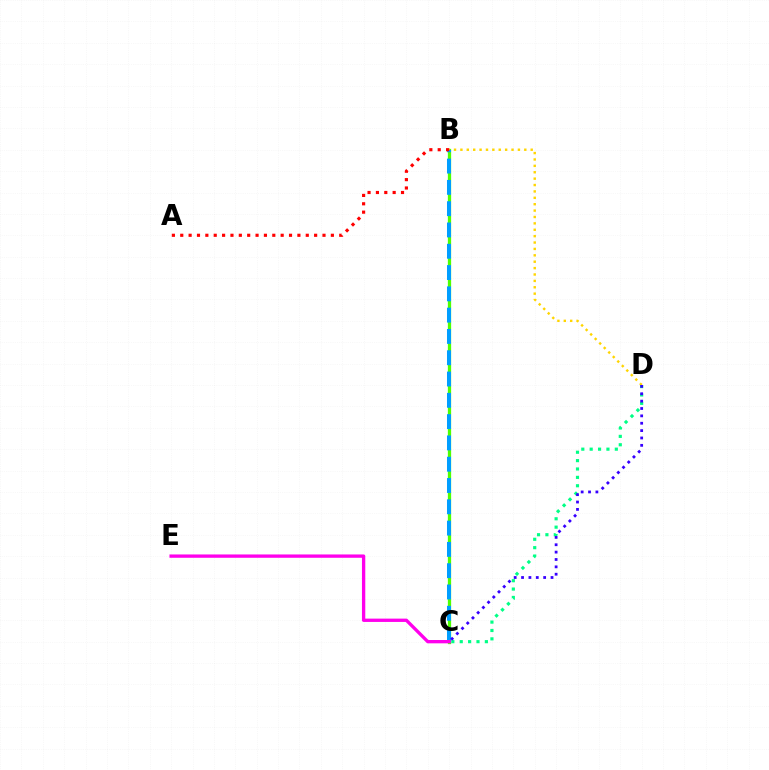{('B', 'C'): [{'color': '#4fff00', 'line_style': 'solid', 'thickness': 2.36}, {'color': '#009eff', 'line_style': 'dashed', 'thickness': 2.89}], ('B', 'D'): [{'color': '#ffd500', 'line_style': 'dotted', 'thickness': 1.74}], ('C', 'D'): [{'color': '#00ff86', 'line_style': 'dotted', 'thickness': 2.28}, {'color': '#3700ff', 'line_style': 'dotted', 'thickness': 2.0}], ('A', 'B'): [{'color': '#ff0000', 'line_style': 'dotted', 'thickness': 2.27}], ('C', 'E'): [{'color': '#ff00ed', 'line_style': 'solid', 'thickness': 2.39}]}